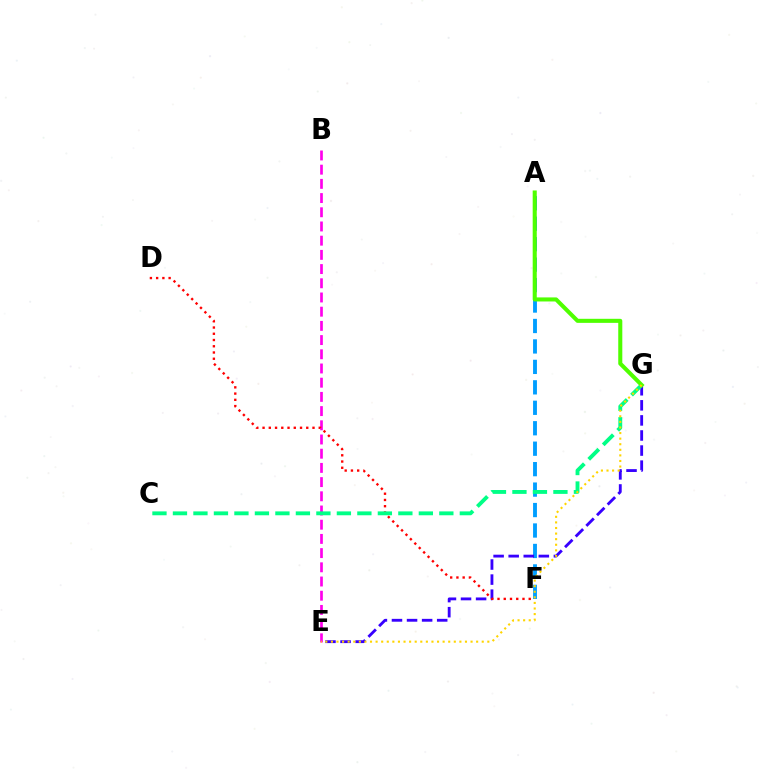{('B', 'E'): [{'color': '#ff00ed', 'line_style': 'dashed', 'thickness': 1.93}], ('A', 'F'): [{'color': '#009eff', 'line_style': 'dashed', 'thickness': 2.78}], ('E', 'G'): [{'color': '#3700ff', 'line_style': 'dashed', 'thickness': 2.05}, {'color': '#ffd500', 'line_style': 'dotted', 'thickness': 1.52}], ('D', 'F'): [{'color': '#ff0000', 'line_style': 'dotted', 'thickness': 1.7}], ('C', 'G'): [{'color': '#00ff86', 'line_style': 'dashed', 'thickness': 2.78}], ('A', 'G'): [{'color': '#4fff00', 'line_style': 'solid', 'thickness': 2.92}]}